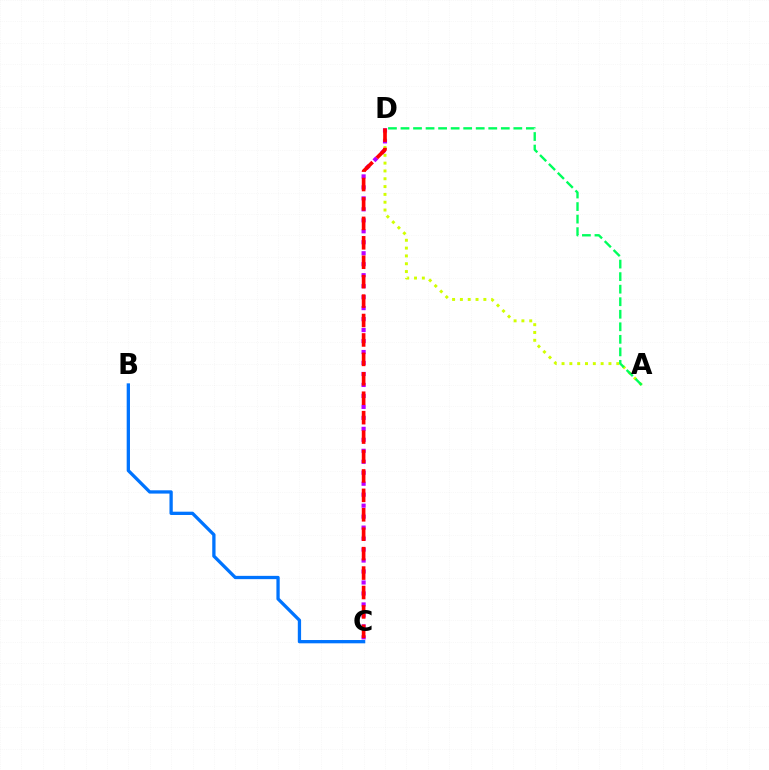{('B', 'C'): [{'color': '#0074ff', 'line_style': 'solid', 'thickness': 2.37}], ('A', 'D'): [{'color': '#d1ff00', 'line_style': 'dotted', 'thickness': 2.12}, {'color': '#00ff5c', 'line_style': 'dashed', 'thickness': 1.7}], ('C', 'D'): [{'color': '#b900ff', 'line_style': 'dotted', 'thickness': 2.98}, {'color': '#ff0000', 'line_style': 'dashed', 'thickness': 2.64}]}